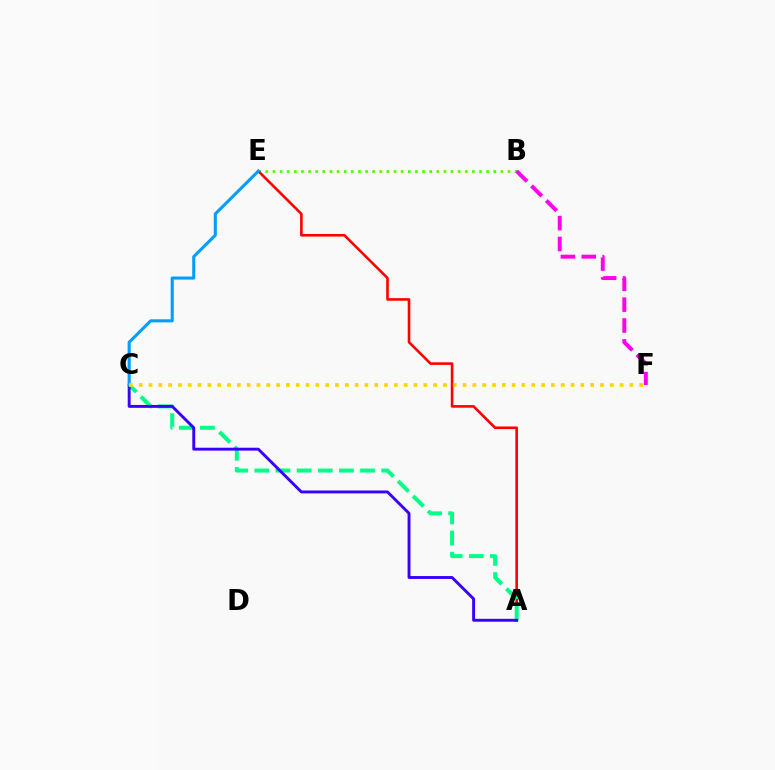{('B', 'E'): [{'color': '#4fff00', 'line_style': 'dotted', 'thickness': 1.94}], ('A', 'E'): [{'color': '#ff0000', 'line_style': 'solid', 'thickness': 1.88}], ('A', 'C'): [{'color': '#00ff86', 'line_style': 'dashed', 'thickness': 2.87}, {'color': '#3700ff', 'line_style': 'solid', 'thickness': 2.09}], ('C', 'E'): [{'color': '#009eff', 'line_style': 'solid', 'thickness': 2.21}], ('C', 'F'): [{'color': '#ffd500', 'line_style': 'dotted', 'thickness': 2.67}], ('B', 'F'): [{'color': '#ff00ed', 'line_style': 'dashed', 'thickness': 2.84}]}